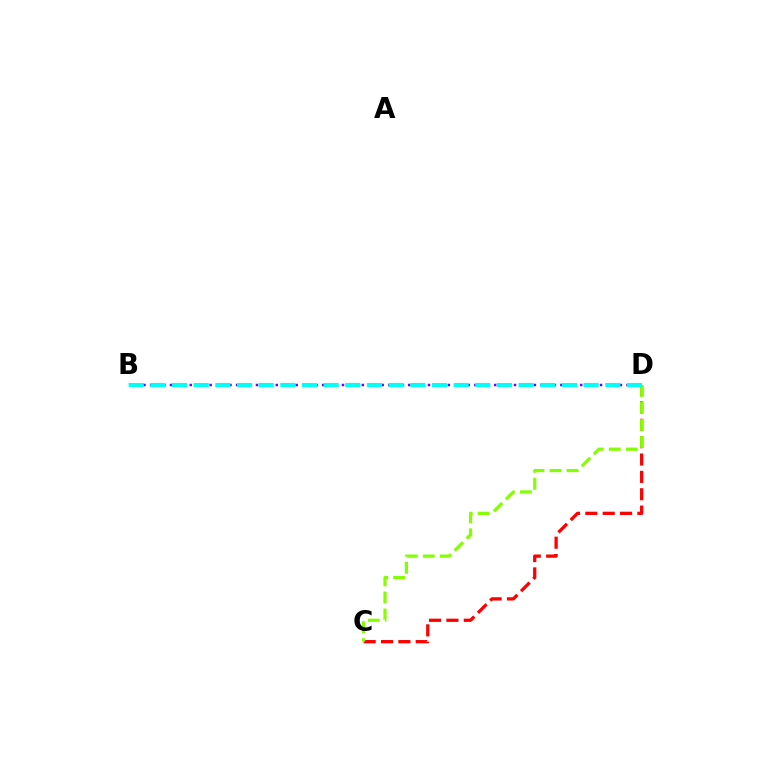{('C', 'D'): [{'color': '#ff0000', 'line_style': 'dashed', 'thickness': 2.36}, {'color': '#84ff00', 'line_style': 'dashed', 'thickness': 2.31}], ('B', 'D'): [{'color': '#7200ff', 'line_style': 'dotted', 'thickness': 1.8}, {'color': '#00fff6', 'line_style': 'dashed', 'thickness': 2.94}]}